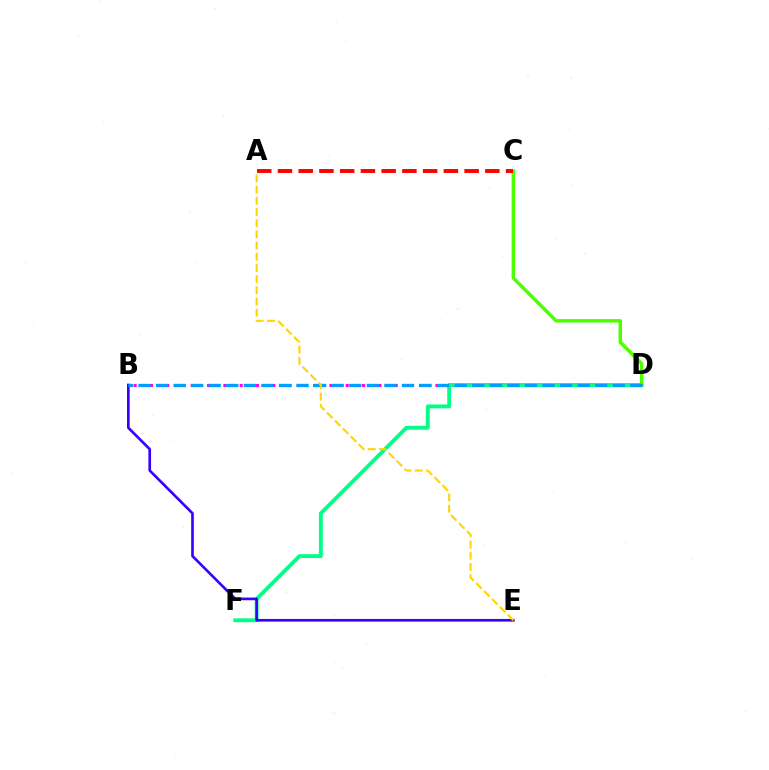{('B', 'D'): [{'color': '#ff00ed', 'line_style': 'dotted', 'thickness': 2.22}, {'color': '#009eff', 'line_style': 'dashed', 'thickness': 2.39}], ('D', 'F'): [{'color': '#00ff86', 'line_style': 'solid', 'thickness': 2.78}], ('B', 'E'): [{'color': '#3700ff', 'line_style': 'solid', 'thickness': 1.91}], ('C', 'D'): [{'color': '#4fff00', 'line_style': 'solid', 'thickness': 2.5}], ('A', 'E'): [{'color': '#ffd500', 'line_style': 'dashed', 'thickness': 1.52}], ('A', 'C'): [{'color': '#ff0000', 'line_style': 'dashed', 'thickness': 2.82}]}